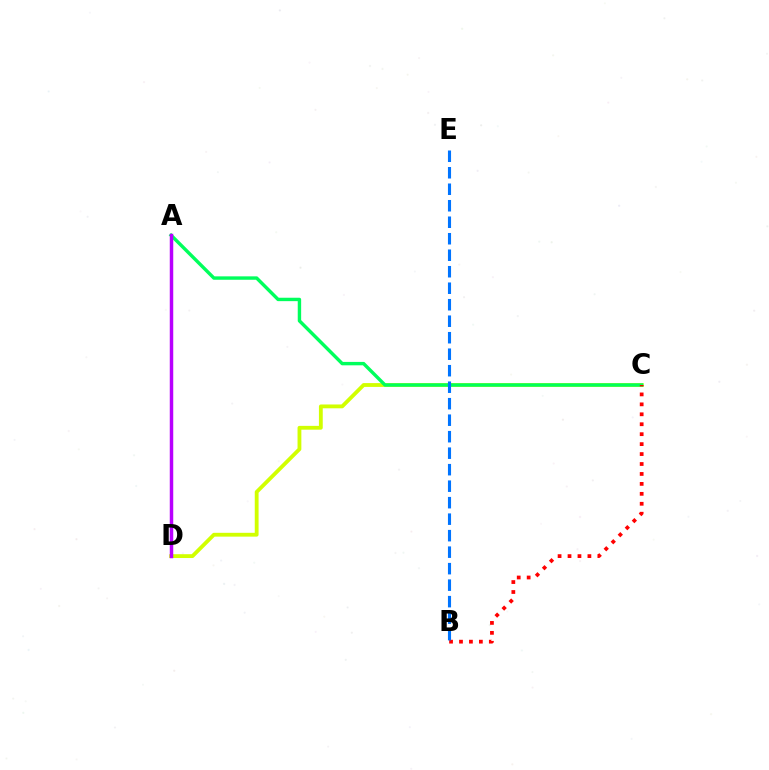{('C', 'D'): [{'color': '#d1ff00', 'line_style': 'solid', 'thickness': 2.75}], ('A', 'C'): [{'color': '#00ff5c', 'line_style': 'solid', 'thickness': 2.45}], ('B', 'C'): [{'color': '#ff0000', 'line_style': 'dotted', 'thickness': 2.7}], ('A', 'D'): [{'color': '#b900ff', 'line_style': 'solid', 'thickness': 2.5}], ('B', 'E'): [{'color': '#0074ff', 'line_style': 'dashed', 'thickness': 2.24}]}